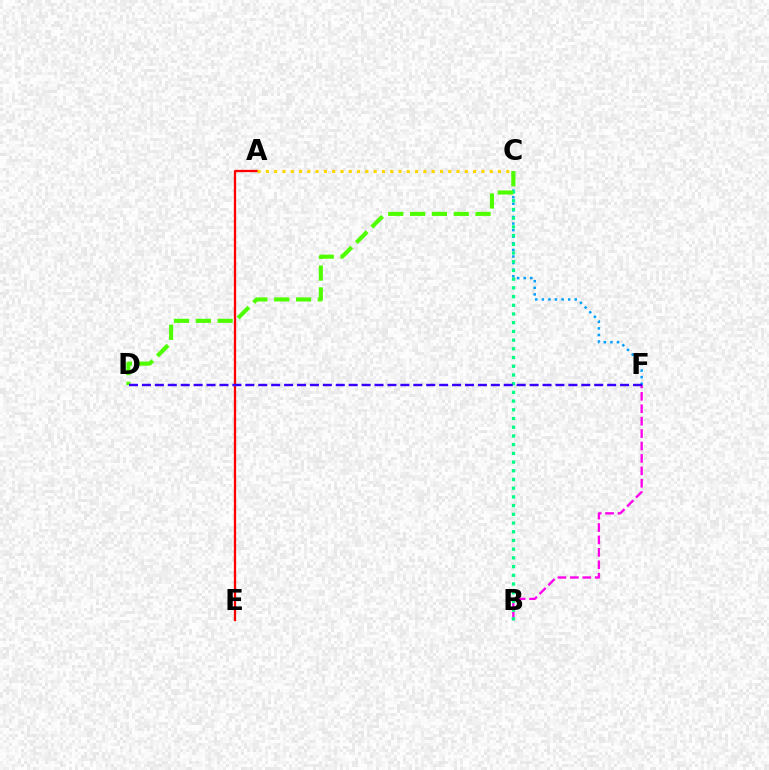{('A', 'E'): [{'color': '#ff0000', 'line_style': 'solid', 'thickness': 1.65}], ('C', 'F'): [{'color': '#009eff', 'line_style': 'dotted', 'thickness': 1.79}], ('B', 'F'): [{'color': '#ff00ed', 'line_style': 'dashed', 'thickness': 1.69}], ('B', 'C'): [{'color': '#00ff86', 'line_style': 'dotted', 'thickness': 2.37}], ('A', 'C'): [{'color': '#ffd500', 'line_style': 'dotted', 'thickness': 2.25}], ('C', 'D'): [{'color': '#4fff00', 'line_style': 'dashed', 'thickness': 2.96}], ('D', 'F'): [{'color': '#3700ff', 'line_style': 'dashed', 'thickness': 1.76}]}